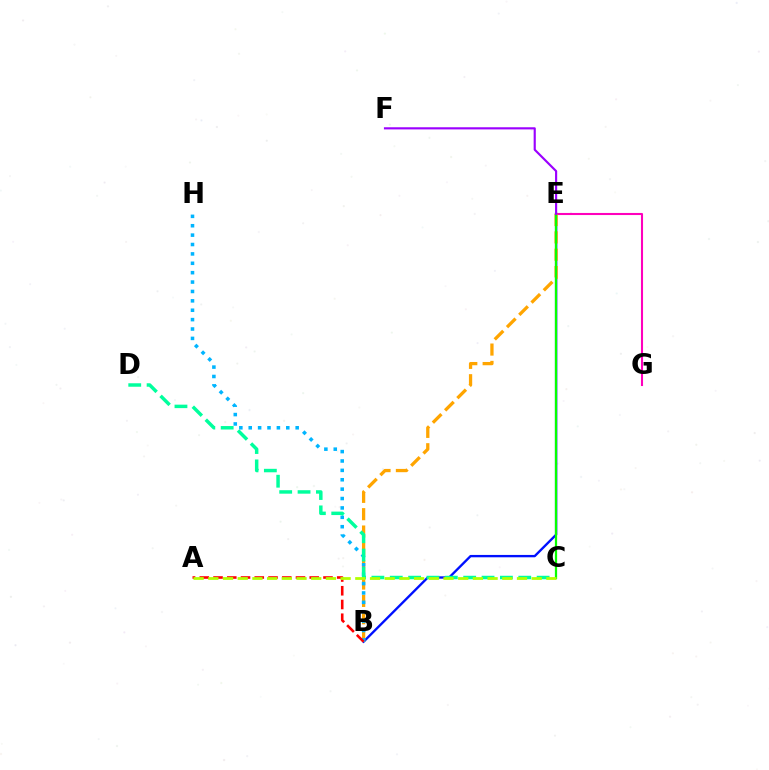{('B', 'E'): [{'color': '#0010ff', 'line_style': 'solid', 'thickness': 1.7}, {'color': '#ffa500', 'line_style': 'dashed', 'thickness': 2.36}], ('E', 'G'): [{'color': '#ff00bd', 'line_style': 'solid', 'thickness': 1.5}], ('B', 'H'): [{'color': '#00b5ff', 'line_style': 'dotted', 'thickness': 2.55}], ('C', 'D'): [{'color': '#00ff9d', 'line_style': 'dashed', 'thickness': 2.49}], ('A', 'B'): [{'color': '#ff0000', 'line_style': 'dashed', 'thickness': 1.87}], ('C', 'E'): [{'color': '#08ff00', 'line_style': 'solid', 'thickness': 1.61}], ('A', 'C'): [{'color': '#b3ff00', 'line_style': 'dashed', 'thickness': 2.0}], ('E', 'F'): [{'color': '#9b00ff', 'line_style': 'solid', 'thickness': 1.54}]}